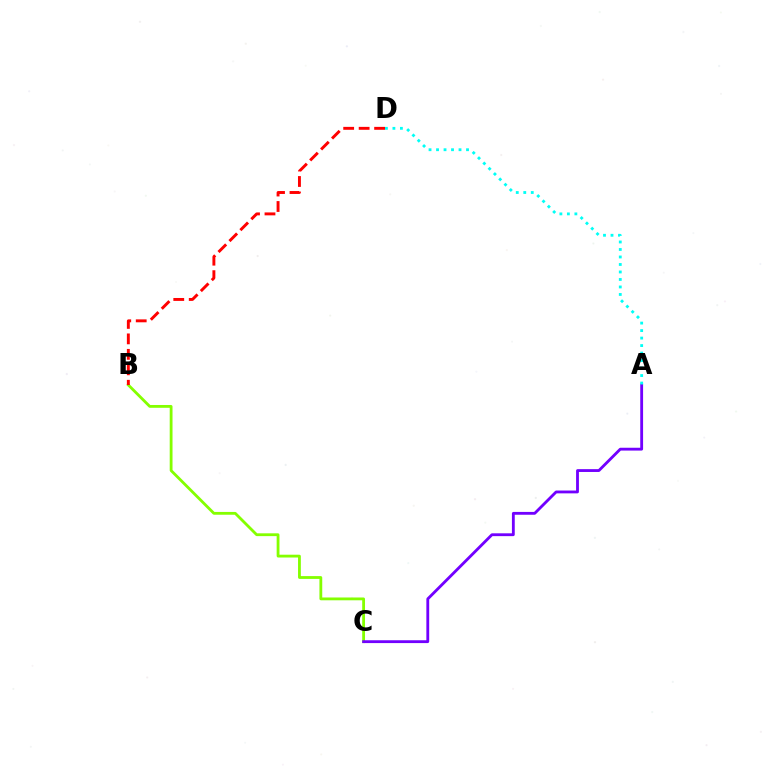{('B', 'C'): [{'color': '#84ff00', 'line_style': 'solid', 'thickness': 2.02}], ('B', 'D'): [{'color': '#ff0000', 'line_style': 'dashed', 'thickness': 2.1}], ('A', 'C'): [{'color': '#7200ff', 'line_style': 'solid', 'thickness': 2.04}], ('A', 'D'): [{'color': '#00fff6', 'line_style': 'dotted', 'thickness': 2.04}]}